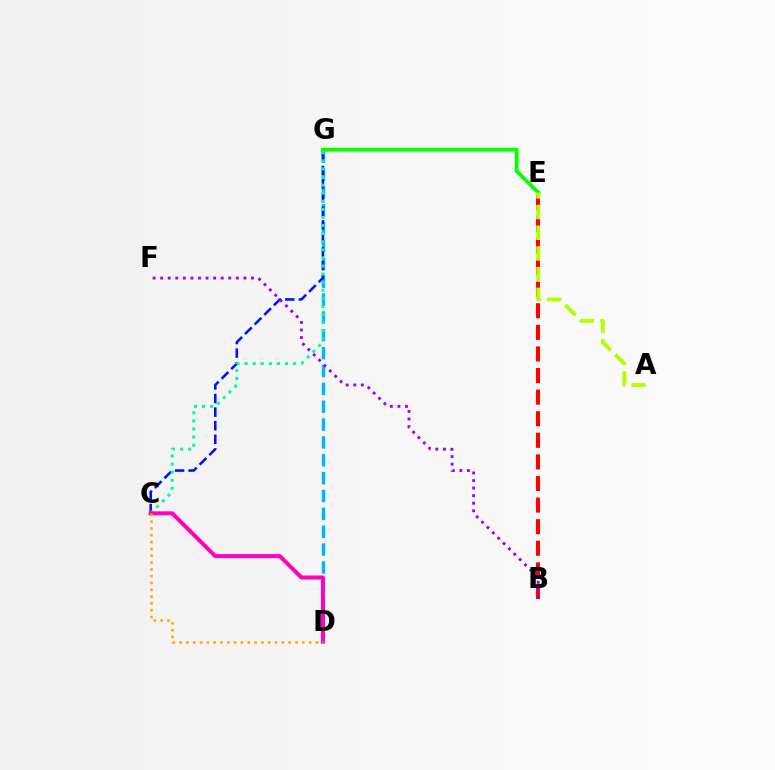{('D', 'G'): [{'color': '#00b5ff', 'line_style': 'dashed', 'thickness': 2.43}], ('E', 'G'): [{'color': '#08ff00', 'line_style': 'solid', 'thickness': 2.74}], ('C', 'G'): [{'color': '#0010ff', 'line_style': 'dashed', 'thickness': 1.85}, {'color': '#00ff9d', 'line_style': 'dotted', 'thickness': 2.2}], ('B', 'E'): [{'color': '#ff0000', 'line_style': 'dashed', 'thickness': 2.93}], ('A', 'E'): [{'color': '#b3ff00', 'line_style': 'dashed', 'thickness': 2.81}], ('B', 'F'): [{'color': '#9b00ff', 'line_style': 'dotted', 'thickness': 2.06}], ('C', 'D'): [{'color': '#ff00bd', 'line_style': 'solid', 'thickness': 2.9}, {'color': '#ffa500', 'line_style': 'dotted', 'thickness': 1.85}]}